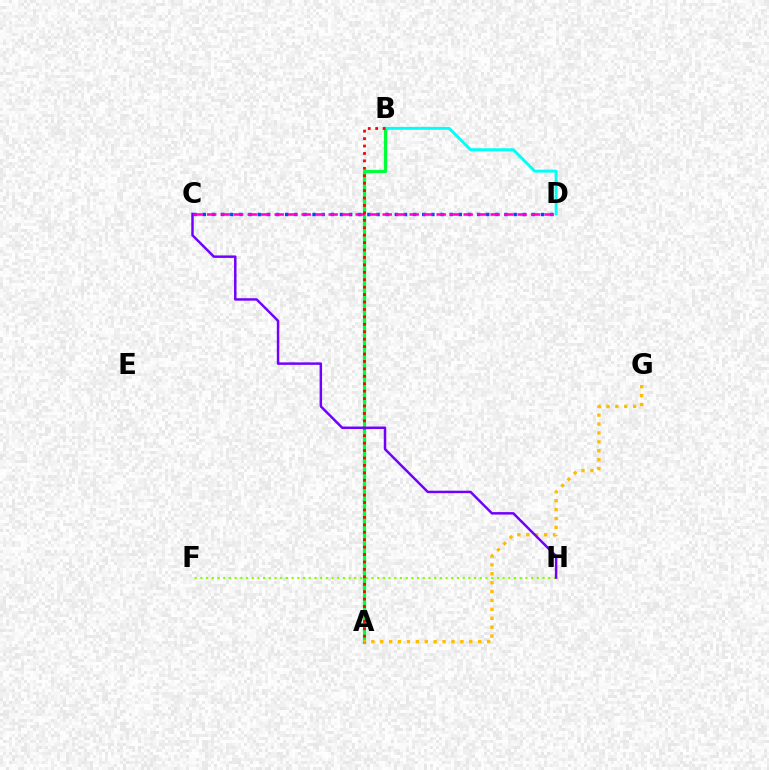{('C', 'D'): [{'color': '#004bff', 'line_style': 'dotted', 'thickness': 2.48}, {'color': '#ff00cf', 'line_style': 'dashed', 'thickness': 1.83}], ('A', 'B'): [{'color': '#00ff39', 'line_style': 'solid', 'thickness': 2.34}, {'color': '#ff0000', 'line_style': 'dotted', 'thickness': 2.02}], ('F', 'H'): [{'color': '#84ff00', 'line_style': 'dotted', 'thickness': 1.55}], ('A', 'G'): [{'color': '#ffbd00', 'line_style': 'dotted', 'thickness': 2.42}], ('B', 'D'): [{'color': '#00fff6', 'line_style': 'solid', 'thickness': 2.11}], ('C', 'H'): [{'color': '#7200ff', 'line_style': 'solid', 'thickness': 1.78}]}